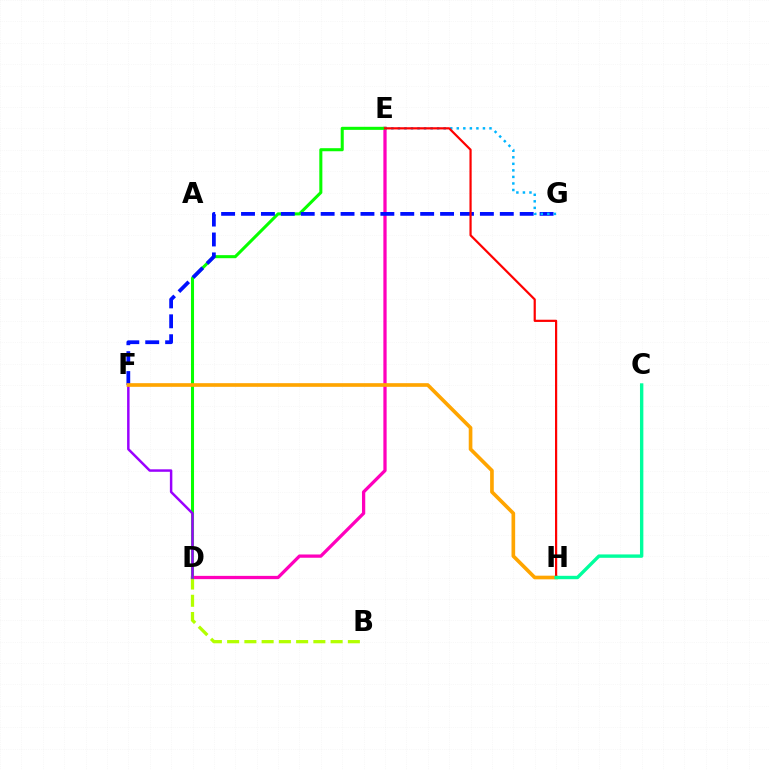{('B', 'D'): [{'color': '#b3ff00', 'line_style': 'dashed', 'thickness': 2.34}], ('D', 'E'): [{'color': '#ff00bd', 'line_style': 'solid', 'thickness': 2.35}, {'color': '#08ff00', 'line_style': 'solid', 'thickness': 2.2}], ('F', 'G'): [{'color': '#0010ff', 'line_style': 'dashed', 'thickness': 2.7}], ('D', 'F'): [{'color': '#9b00ff', 'line_style': 'solid', 'thickness': 1.78}], ('F', 'H'): [{'color': '#ffa500', 'line_style': 'solid', 'thickness': 2.63}], ('E', 'G'): [{'color': '#00b5ff', 'line_style': 'dotted', 'thickness': 1.78}], ('E', 'H'): [{'color': '#ff0000', 'line_style': 'solid', 'thickness': 1.59}], ('C', 'H'): [{'color': '#00ff9d', 'line_style': 'solid', 'thickness': 2.43}]}